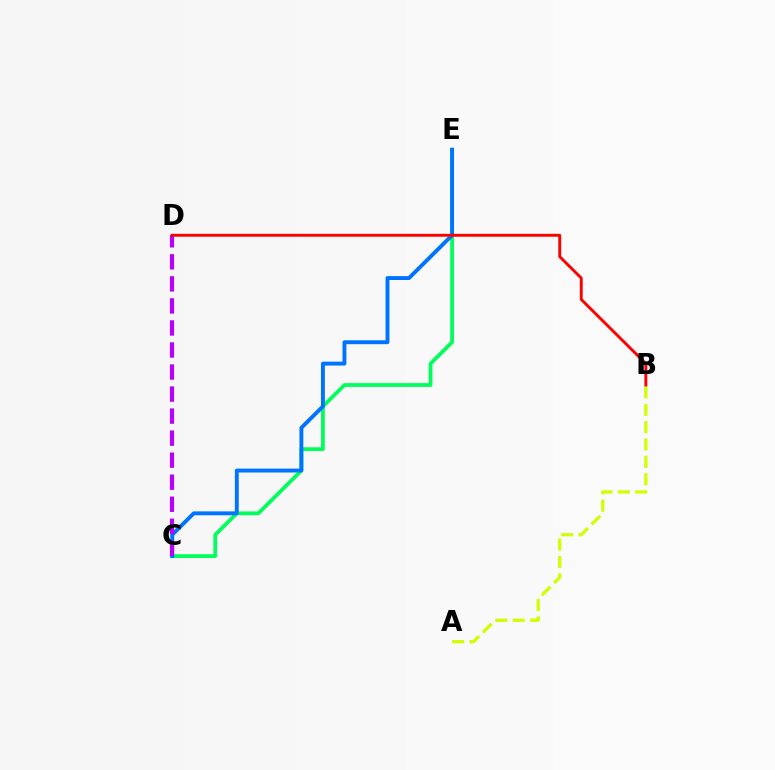{('C', 'E'): [{'color': '#00ff5c', 'line_style': 'solid', 'thickness': 2.72}, {'color': '#0074ff', 'line_style': 'solid', 'thickness': 2.81}], ('C', 'D'): [{'color': '#b900ff', 'line_style': 'dashed', 'thickness': 2.99}], ('A', 'B'): [{'color': '#d1ff00', 'line_style': 'dashed', 'thickness': 2.36}], ('B', 'D'): [{'color': '#ff0000', 'line_style': 'solid', 'thickness': 2.09}]}